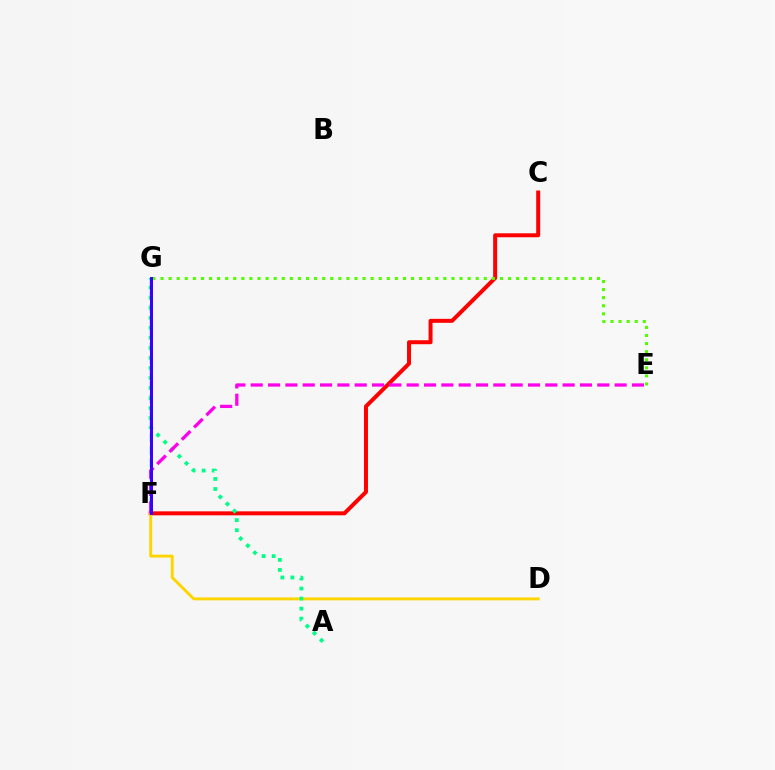{('F', 'G'): [{'color': '#009eff', 'line_style': 'dashed', 'thickness': 1.75}, {'color': '#3700ff', 'line_style': 'solid', 'thickness': 2.15}], ('C', 'F'): [{'color': '#ff0000', 'line_style': 'solid', 'thickness': 2.86}], ('D', 'F'): [{'color': '#ffd500', 'line_style': 'solid', 'thickness': 2.09}], ('A', 'G'): [{'color': '#00ff86', 'line_style': 'dotted', 'thickness': 2.73}], ('E', 'G'): [{'color': '#4fff00', 'line_style': 'dotted', 'thickness': 2.2}], ('E', 'F'): [{'color': '#ff00ed', 'line_style': 'dashed', 'thickness': 2.35}]}